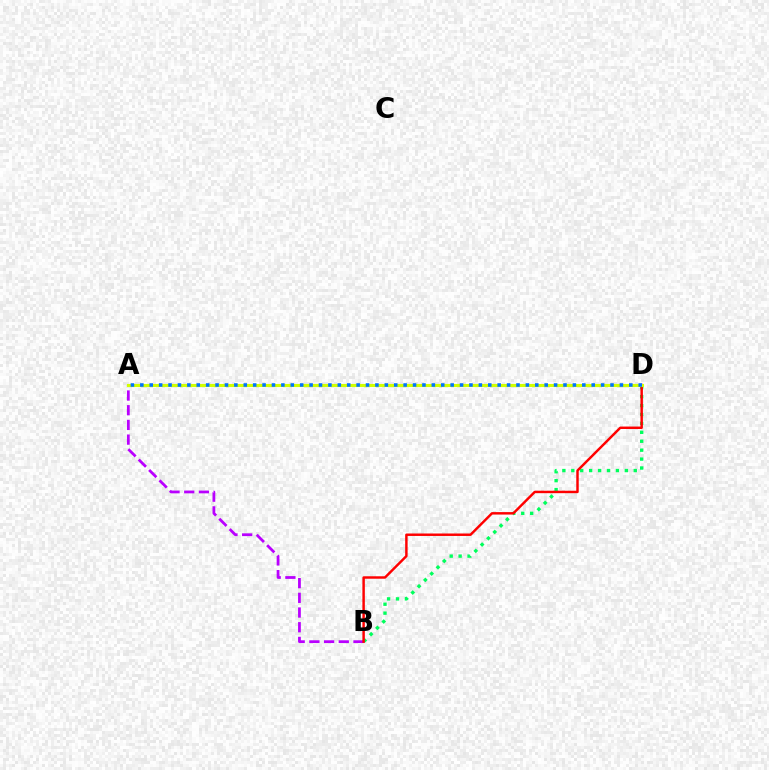{('A', 'B'): [{'color': '#b900ff', 'line_style': 'dashed', 'thickness': 2.0}], ('B', 'D'): [{'color': '#00ff5c', 'line_style': 'dotted', 'thickness': 2.42}, {'color': '#ff0000', 'line_style': 'solid', 'thickness': 1.77}], ('A', 'D'): [{'color': '#d1ff00', 'line_style': 'solid', 'thickness': 2.23}, {'color': '#0074ff', 'line_style': 'dotted', 'thickness': 2.55}]}